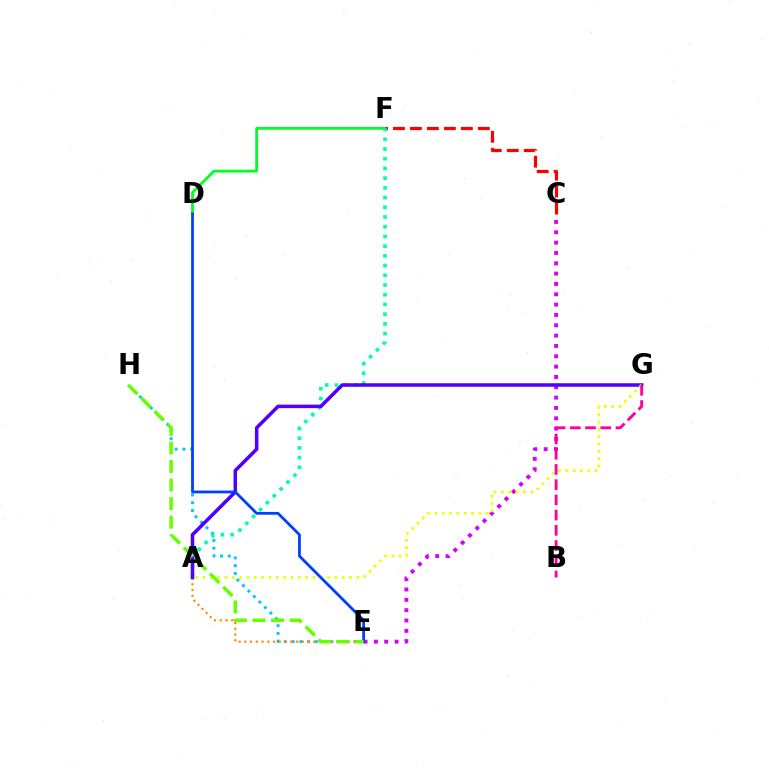{('E', 'H'): [{'color': '#00c7ff', 'line_style': 'dotted', 'thickness': 2.11}, {'color': '#66ff00', 'line_style': 'dashed', 'thickness': 2.52}], ('D', 'F'): [{'color': '#00ff27', 'line_style': 'solid', 'thickness': 2.04}], ('C', 'F'): [{'color': '#ff0000', 'line_style': 'dashed', 'thickness': 2.31}], ('A', 'F'): [{'color': '#00ffaf', 'line_style': 'dotted', 'thickness': 2.64}], ('A', 'E'): [{'color': '#ff8800', 'line_style': 'dotted', 'thickness': 1.56}], ('C', 'E'): [{'color': '#d600ff', 'line_style': 'dotted', 'thickness': 2.81}], ('A', 'G'): [{'color': '#4f00ff', 'line_style': 'solid', 'thickness': 2.54}, {'color': '#eeff00', 'line_style': 'dotted', 'thickness': 1.99}], ('D', 'E'): [{'color': '#003fff', 'line_style': 'solid', 'thickness': 2.0}], ('B', 'G'): [{'color': '#ff00a0', 'line_style': 'dashed', 'thickness': 2.07}]}